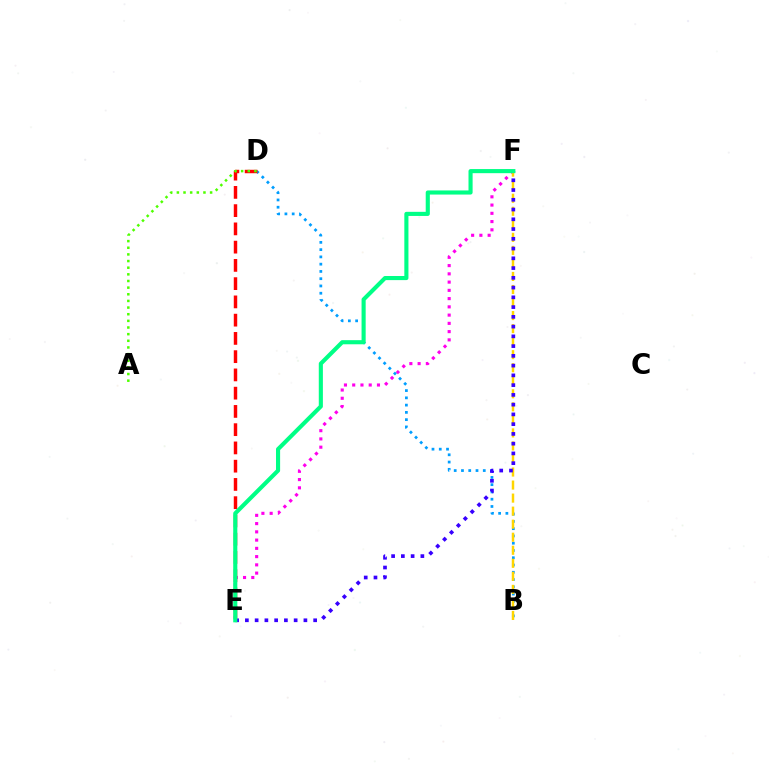{('E', 'F'): [{'color': '#ff00ed', 'line_style': 'dotted', 'thickness': 2.24}, {'color': '#3700ff', 'line_style': 'dotted', 'thickness': 2.65}, {'color': '#00ff86', 'line_style': 'solid', 'thickness': 2.96}], ('B', 'D'): [{'color': '#009eff', 'line_style': 'dotted', 'thickness': 1.97}], ('B', 'F'): [{'color': '#ffd500', 'line_style': 'dashed', 'thickness': 1.77}], ('D', 'E'): [{'color': '#ff0000', 'line_style': 'dashed', 'thickness': 2.48}], ('A', 'D'): [{'color': '#4fff00', 'line_style': 'dotted', 'thickness': 1.81}]}